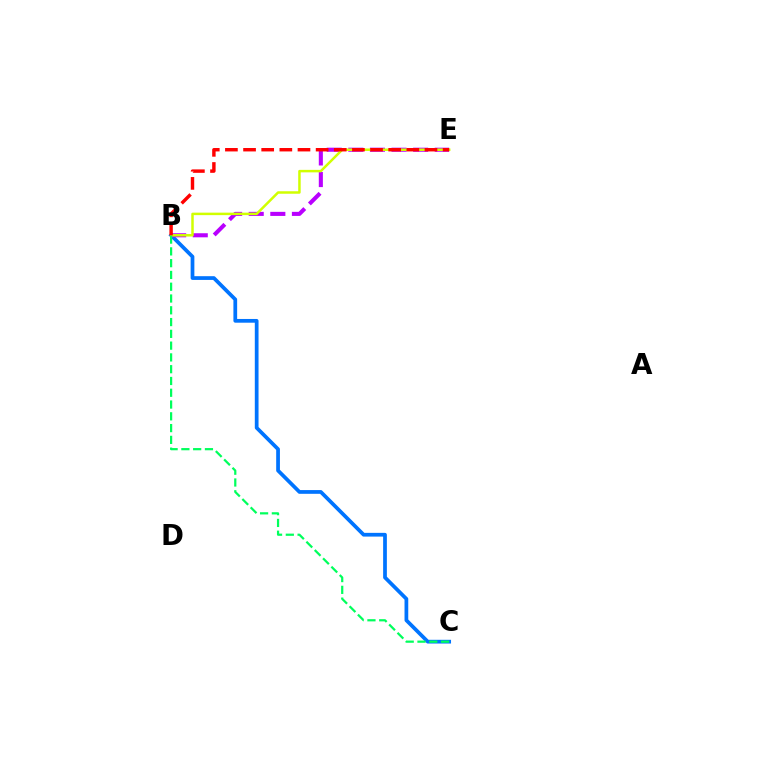{('B', 'C'): [{'color': '#0074ff', 'line_style': 'solid', 'thickness': 2.69}, {'color': '#00ff5c', 'line_style': 'dashed', 'thickness': 1.6}], ('B', 'E'): [{'color': '#b900ff', 'line_style': 'dashed', 'thickness': 2.94}, {'color': '#d1ff00', 'line_style': 'solid', 'thickness': 1.79}, {'color': '#ff0000', 'line_style': 'dashed', 'thickness': 2.46}]}